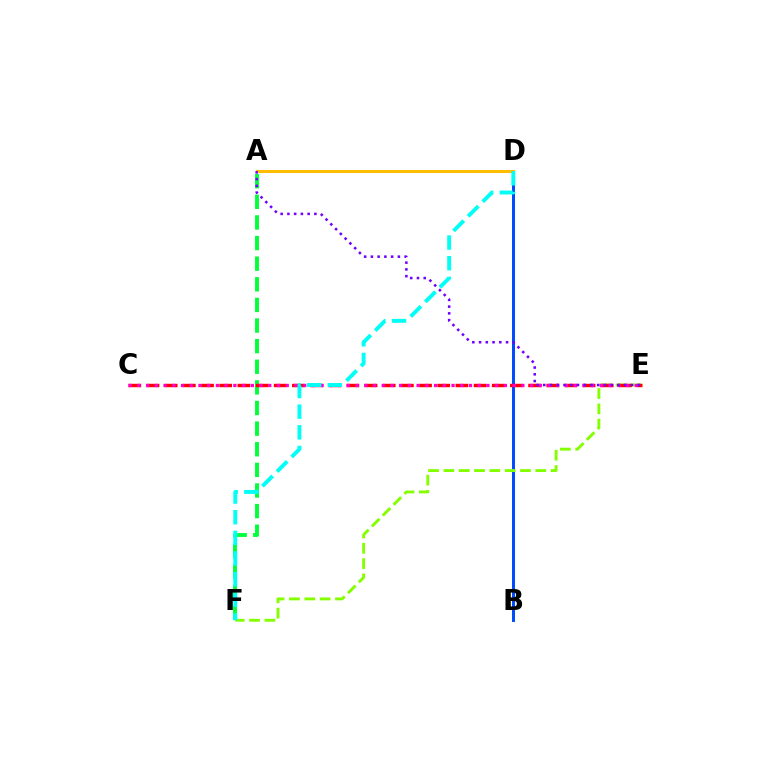{('A', 'F'): [{'color': '#00ff39', 'line_style': 'dashed', 'thickness': 2.8}], ('B', 'D'): [{'color': '#004bff', 'line_style': 'solid', 'thickness': 2.15}], ('E', 'F'): [{'color': '#84ff00', 'line_style': 'dashed', 'thickness': 2.08}], ('C', 'E'): [{'color': '#ff0000', 'line_style': 'dashed', 'thickness': 2.47}, {'color': '#ff00cf', 'line_style': 'dotted', 'thickness': 2.37}], ('A', 'D'): [{'color': '#ffbd00', 'line_style': 'solid', 'thickness': 2.19}], ('D', 'F'): [{'color': '#00fff6', 'line_style': 'dashed', 'thickness': 2.81}], ('A', 'E'): [{'color': '#7200ff', 'line_style': 'dotted', 'thickness': 1.83}]}